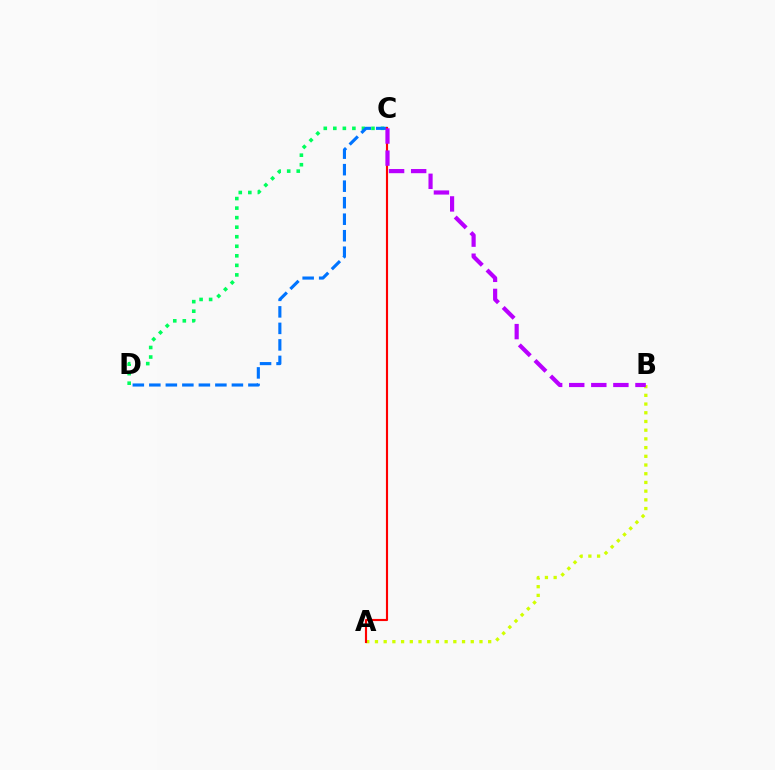{('A', 'B'): [{'color': '#d1ff00', 'line_style': 'dotted', 'thickness': 2.37}], ('C', 'D'): [{'color': '#00ff5c', 'line_style': 'dotted', 'thickness': 2.59}, {'color': '#0074ff', 'line_style': 'dashed', 'thickness': 2.24}], ('A', 'C'): [{'color': '#ff0000', 'line_style': 'solid', 'thickness': 1.54}], ('B', 'C'): [{'color': '#b900ff', 'line_style': 'dashed', 'thickness': 3.0}]}